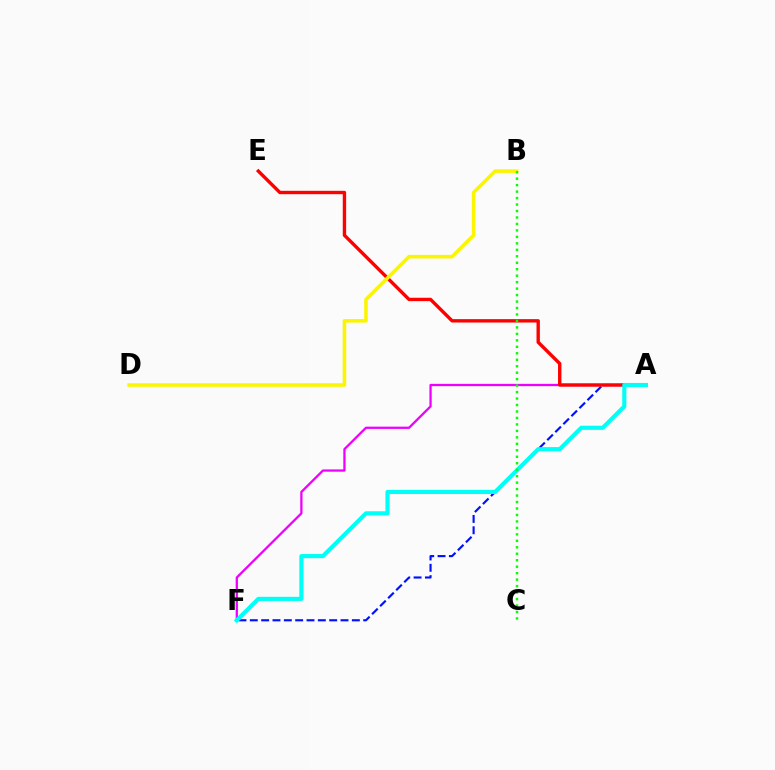{('A', 'F'): [{'color': '#0010ff', 'line_style': 'dashed', 'thickness': 1.54}, {'color': '#ee00ff', 'line_style': 'solid', 'thickness': 1.64}, {'color': '#00fff6', 'line_style': 'solid', 'thickness': 2.97}], ('A', 'E'): [{'color': '#ff0000', 'line_style': 'solid', 'thickness': 2.43}], ('B', 'D'): [{'color': '#fcf500', 'line_style': 'solid', 'thickness': 2.56}], ('B', 'C'): [{'color': '#08ff00', 'line_style': 'dotted', 'thickness': 1.76}]}